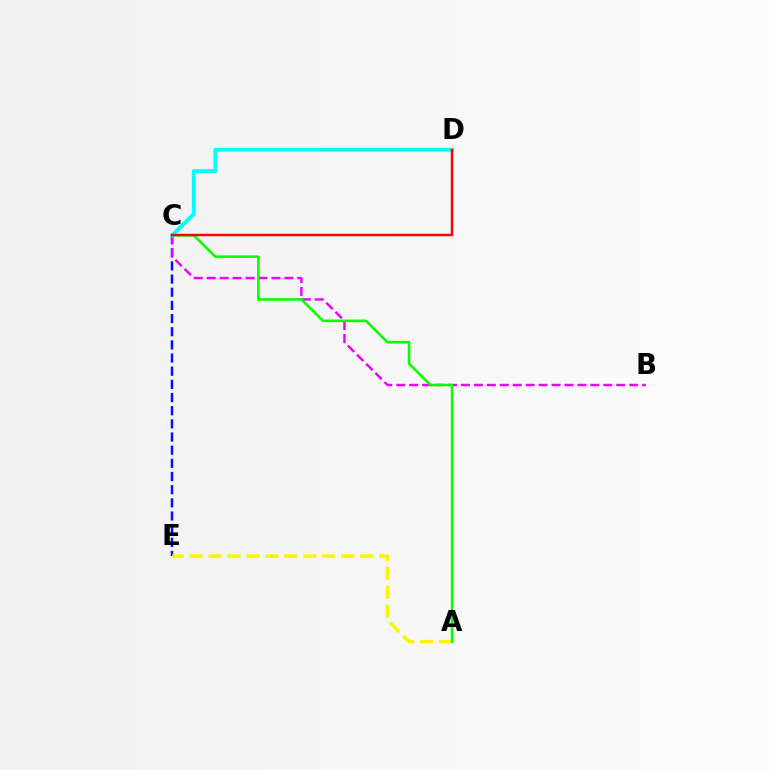{('C', 'E'): [{'color': '#0010ff', 'line_style': 'dashed', 'thickness': 1.79}], ('B', 'C'): [{'color': '#ee00ff', 'line_style': 'dashed', 'thickness': 1.76}], ('A', 'E'): [{'color': '#fcf500', 'line_style': 'dashed', 'thickness': 2.58}], ('C', 'D'): [{'color': '#00fff6', 'line_style': 'solid', 'thickness': 2.78}, {'color': '#ff0000', 'line_style': 'solid', 'thickness': 1.76}], ('A', 'C'): [{'color': '#08ff00', 'line_style': 'solid', 'thickness': 1.86}]}